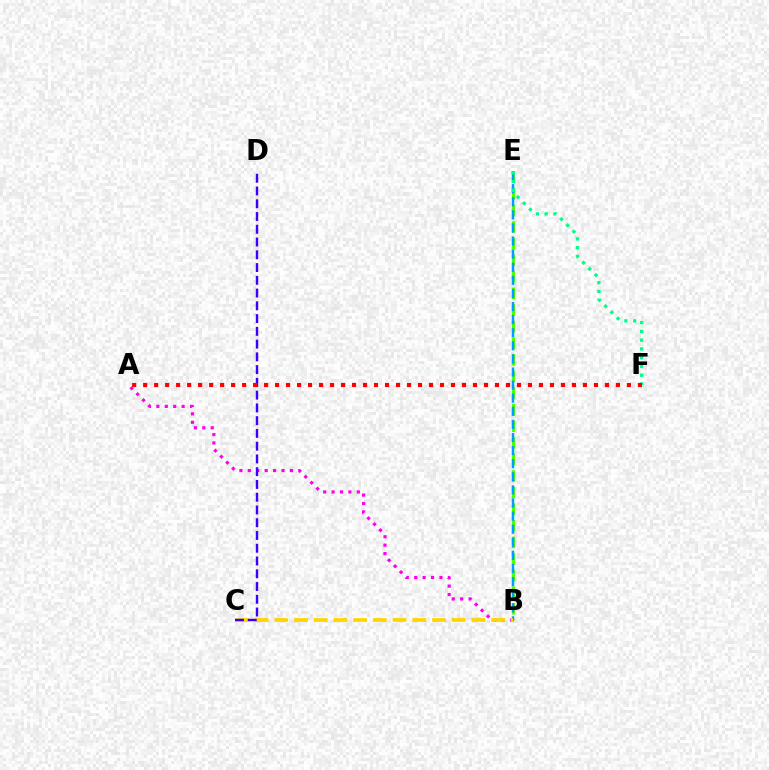{('B', 'E'): [{'color': '#4fff00', 'line_style': 'dashed', 'thickness': 2.25}, {'color': '#009eff', 'line_style': 'dashed', 'thickness': 1.78}], ('A', 'B'): [{'color': '#ff00ed', 'line_style': 'dotted', 'thickness': 2.29}], ('E', 'F'): [{'color': '#00ff86', 'line_style': 'dotted', 'thickness': 2.38}], ('B', 'C'): [{'color': '#ffd500', 'line_style': 'dashed', 'thickness': 2.68}], ('C', 'D'): [{'color': '#3700ff', 'line_style': 'dashed', 'thickness': 1.73}], ('A', 'F'): [{'color': '#ff0000', 'line_style': 'dotted', 'thickness': 2.99}]}